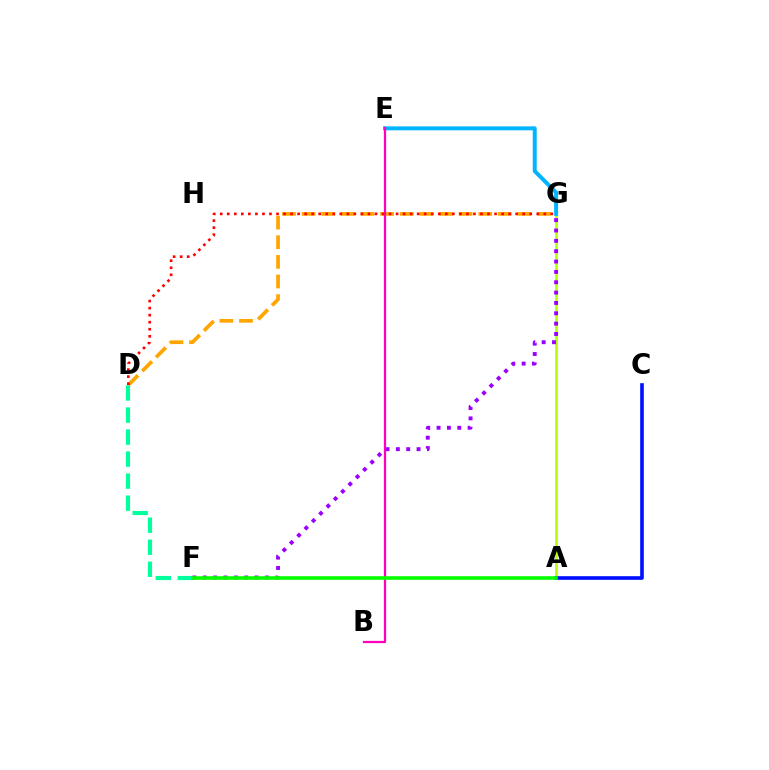{('D', 'G'): [{'color': '#ffa500', 'line_style': 'dashed', 'thickness': 2.67}, {'color': '#ff0000', 'line_style': 'dotted', 'thickness': 1.91}], ('A', 'G'): [{'color': '#b3ff00', 'line_style': 'solid', 'thickness': 1.89}], ('D', 'F'): [{'color': '#00ff9d', 'line_style': 'dashed', 'thickness': 2.99}], ('F', 'G'): [{'color': '#9b00ff', 'line_style': 'dotted', 'thickness': 2.81}], ('A', 'C'): [{'color': '#0010ff', 'line_style': 'solid', 'thickness': 2.62}], ('E', 'G'): [{'color': '#00b5ff', 'line_style': 'solid', 'thickness': 2.85}], ('B', 'E'): [{'color': '#ff00bd', 'line_style': 'solid', 'thickness': 1.62}], ('A', 'F'): [{'color': '#08ff00', 'line_style': 'solid', 'thickness': 2.62}]}